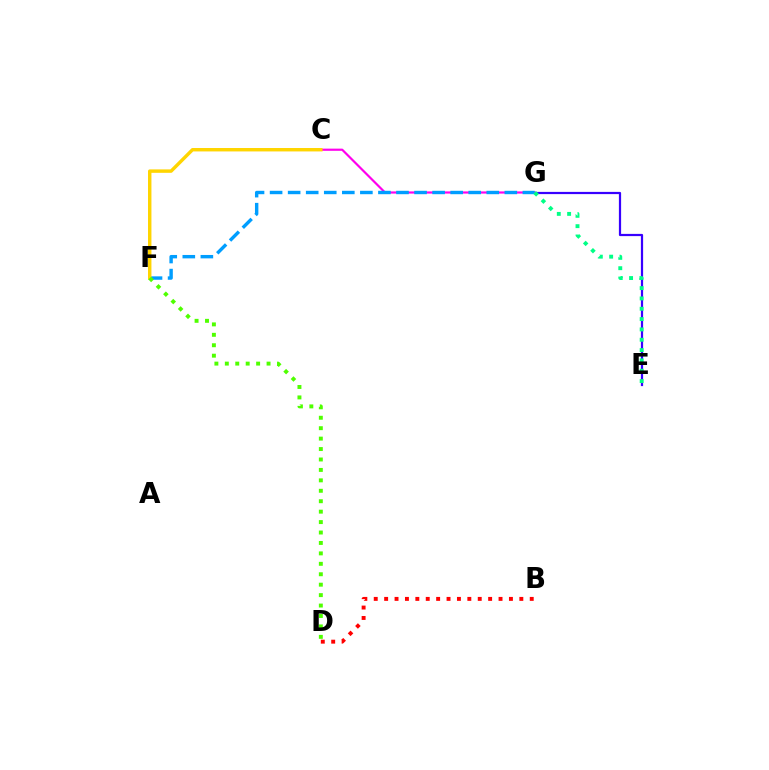{('E', 'G'): [{'color': '#3700ff', 'line_style': 'solid', 'thickness': 1.6}, {'color': '#00ff86', 'line_style': 'dotted', 'thickness': 2.81}], ('C', 'G'): [{'color': '#ff00ed', 'line_style': 'solid', 'thickness': 1.57}], ('B', 'D'): [{'color': '#ff0000', 'line_style': 'dotted', 'thickness': 2.83}], ('F', 'G'): [{'color': '#009eff', 'line_style': 'dashed', 'thickness': 2.45}], ('C', 'F'): [{'color': '#ffd500', 'line_style': 'solid', 'thickness': 2.47}], ('D', 'F'): [{'color': '#4fff00', 'line_style': 'dotted', 'thickness': 2.83}]}